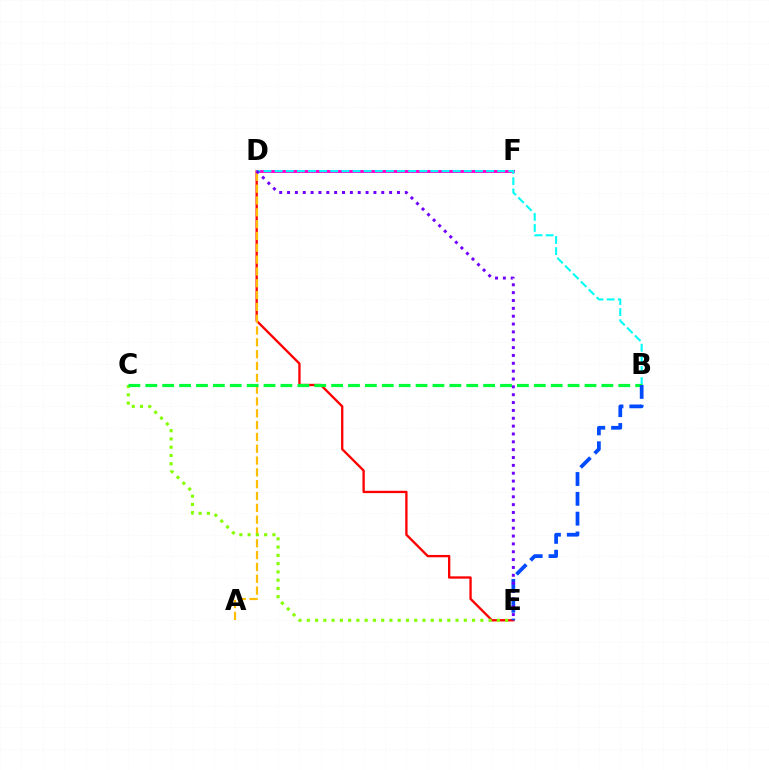{('D', 'E'): [{'color': '#ff0000', 'line_style': 'solid', 'thickness': 1.68}, {'color': '#7200ff', 'line_style': 'dotted', 'thickness': 2.13}], ('A', 'D'): [{'color': '#ffbd00', 'line_style': 'dashed', 'thickness': 1.61}], ('D', 'F'): [{'color': '#ff00cf', 'line_style': 'solid', 'thickness': 2.1}], ('B', 'D'): [{'color': '#00fff6', 'line_style': 'dashed', 'thickness': 1.51}], ('C', 'E'): [{'color': '#84ff00', 'line_style': 'dotted', 'thickness': 2.25}], ('B', 'C'): [{'color': '#00ff39', 'line_style': 'dashed', 'thickness': 2.29}], ('B', 'E'): [{'color': '#004bff', 'line_style': 'dashed', 'thickness': 2.69}]}